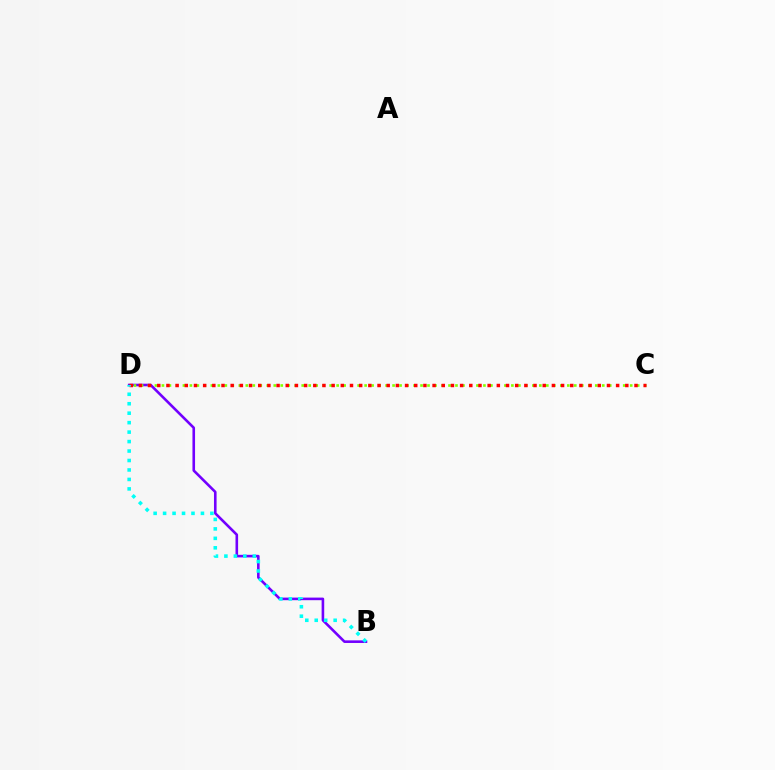{('B', 'D'): [{'color': '#7200ff', 'line_style': 'solid', 'thickness': 1.87}, {'color': '#00fff6', 'line_style': 'dotted', 'thickness': 2.57}], ('C', 'D'): [{'color': '#84ff00', 'line_style': 'dotted', 'thickness': 1.9}, {'color': '#ff0000', 'line_style': 'dotted', 'thickness': 2.49}]}